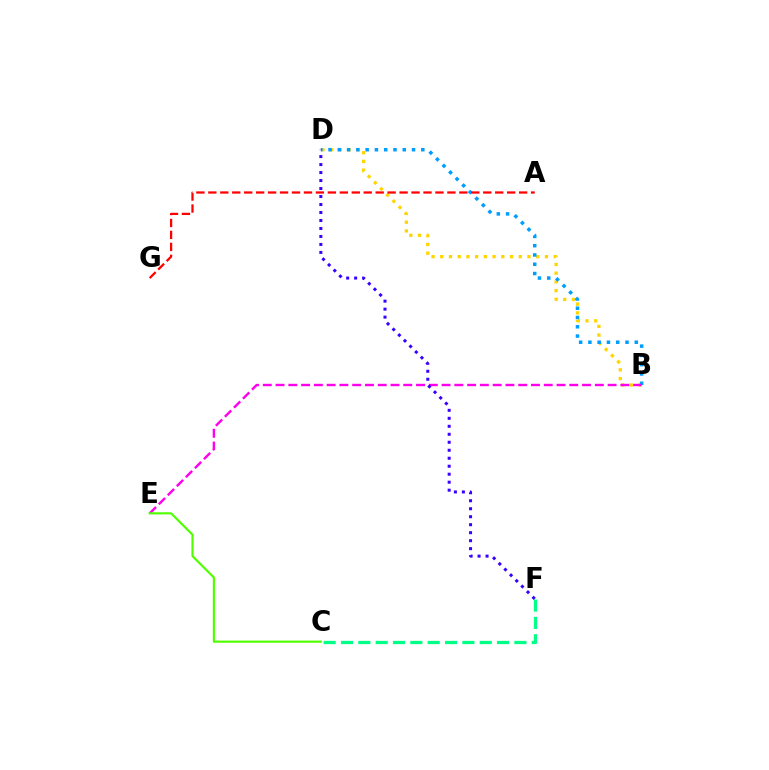{('B', 'D'): [{'color': '#ffd500', 'line_style': 'dotted', 'thickness': 2.37}, {'color': '#009eff', 'line_style': 'dotted', 'thickness': 2.52}], ('B', 'E'): [{'color': '#ff00ed', 'line_style': 'dashed', 'thickness': 1.73}], ('A', 'G'): [{'color': '#ff0000', 'line_style': 'dashed', 'thickness': 1.62}], ('C', 'E'): [{'color': '#4fff00', 'line_style': 'solid', 'thickness': 1.55}], ('C', 'F'): [{'color': '#00ff86', 'line_style': 'dashed', 'thickness': 2.36}], ('D', 'F'): [{'color': '#3700ff', 'line_style': 'dotted', 'thickness': 2.17}]}